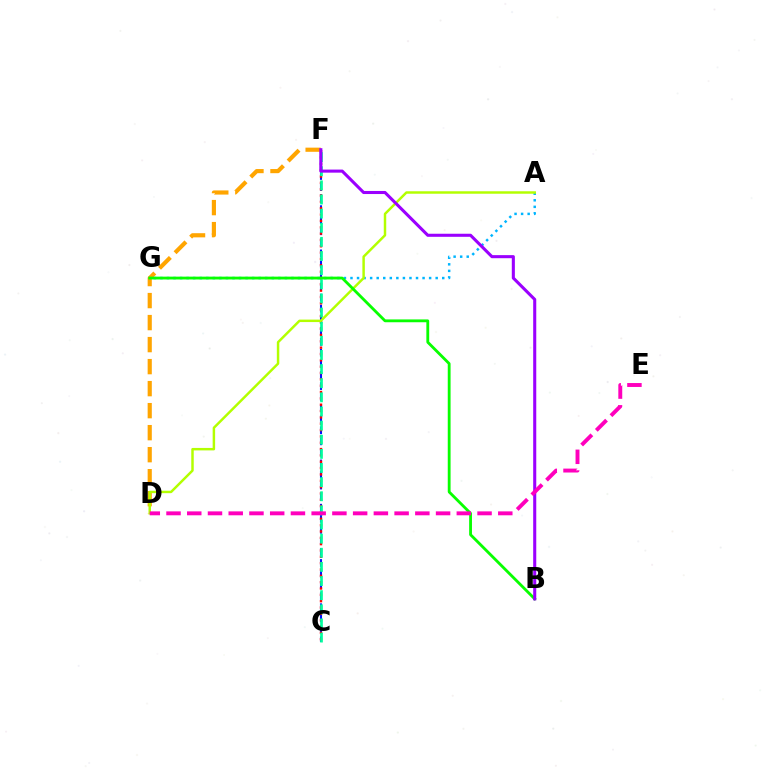{('C', 'F'): [{'color': '#0010ff', 'line_style': 'dashed', 'thickness': 1.5}, {'color': '#ff0000', 'line_style': 'dotted', 'thickness': 1.72}, {'color': '#00ff9d', 'line_style': 'dashed', 'thickness': 1.92}], ('D', 'F'): [{'color': '#ffa500', 'line_style': 'dashed', 'thickness': 2.99}], ('A', 'G'): [{'color': '#00b5ff', 'line_style': 'dotted', 'thickness': 1.78}], ('A', 'D'): [{'color': '#b3ff00', 'line_style': 'solid', 'thickness': 1.78}], ('B', 'G'): [{'color': '#08ff00', 'line_style': 'solid', 'thickness': 2.03}], ('B', 'F'): [{'color': '#9b00ff', 'line_style': 'solid', 'thickness': 2.21}], ('D', 'E'): [{'color': '#ff00bd', 'line_style': 'dashed', 'thickness': 2.82}]}